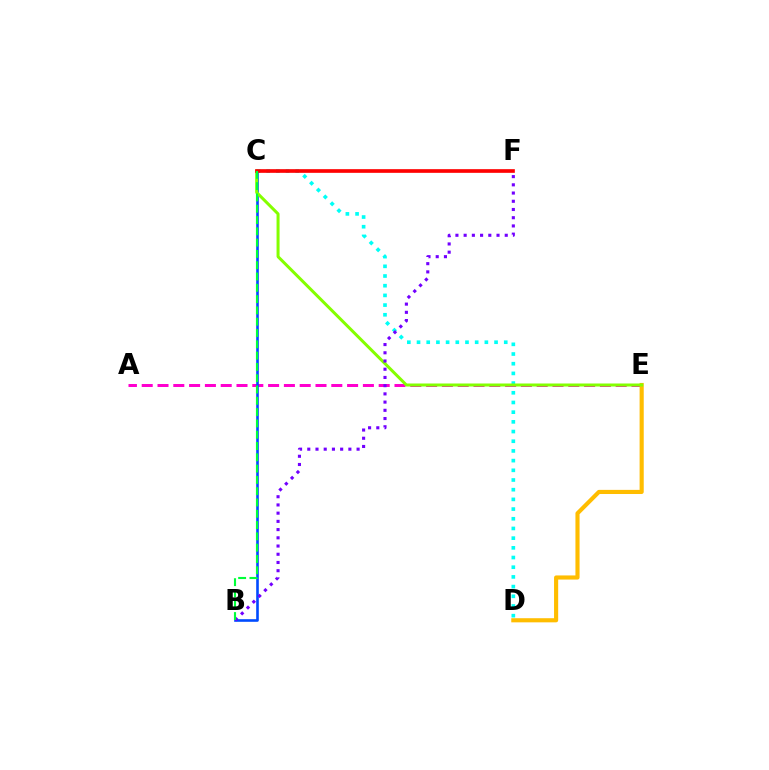{('A', 'E'): [{'color': '#ff00cf', 'line_style': 'dashed', 'thickness': 2.15}], ('B', 'C'): [{'color': '#004bff', 'line_style': 'solid', 'thickness': 1.89}, {'color': '#00ff39', 'line_style': 'dashed', 'thickness': 1.53}], ('C', 'D'): [{'color': '#00fff6', 'line_style': 'dotted', 'thickness': 2.63}], ('D', 'E'): [{'color': '#ffbd00', 'line_style': 'solid', 'thickness': 2.97}], ('C', 'E'): [{'color': '#84ff00', 'line_style': 'solid', 'thickness': 2.17}], ('B', 'F'): [{'color': '#7200ff', 'line_style': 'dotted', 'thickness': 2.23}], ('C', 'F'): [{'color': '#ff0000', 'line_style': 'solid', 'thickness': 2.64}]}